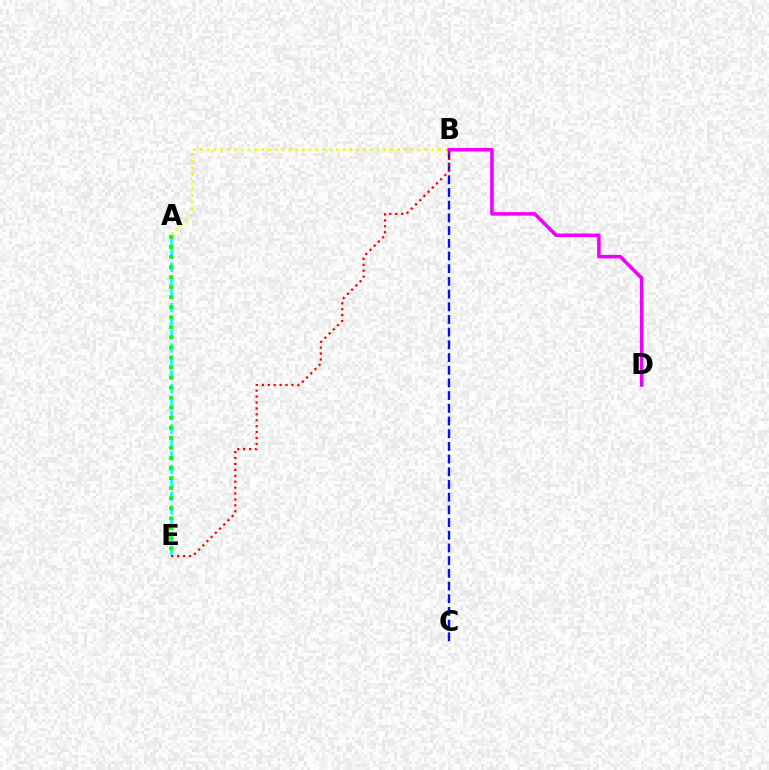{('A', 'B'): [{'color': '#fcf500', 'line_style': 'dotted', 'thickness': 1.85}], ('A', 'E'): [{'color': '#00fff6', 'line_style': 'dashed', 'thickness': 1.83}, {'color': '#08ff00', 'line_style': 'dotted', 'thickness': 2.73}], ('B', 'C'): [{'color': '#0010ff', 'line_style': 'dashed', 'thickness': 1.72}], ('B', 'E'): [{'color': '#ff0000', 'line_style': 'dotted', 'thickness': 1.61}], ('B', 'D'): [{'color': '#ee00ff', 'line_style': 'solid', 'thickness': 2.54}]}